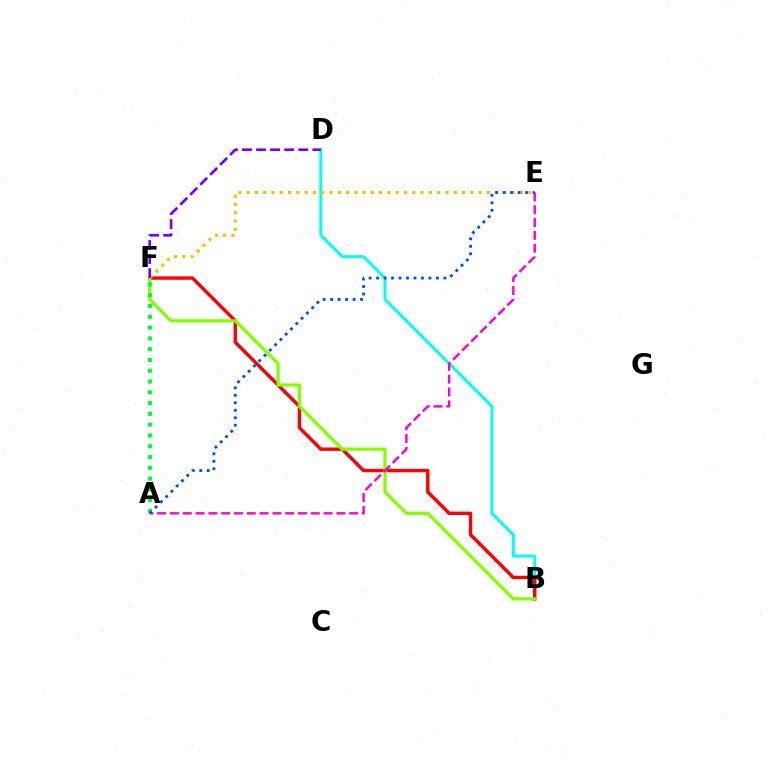{('B', 'D'): [{'color': '#00fff6', 'line_style': 'solid', 'thickness': 2.12}], ('B', 'F'): [{'color': '#ff0000', 'line_style': 'solid', 'thickness': 2.45}, {'color': '#84ff00', 'line_style': 'solid', 'thickness': 2.31}], ('A', 'E'): [{'color': '#ff00cf', 'line_style': 'dashed', 'thickness': 1.74}, {'color': '#004bff', 'line_style': 'dotted', 'thickness': 2.03}], ('A', 'F'): [{'color': '#00ff39', 'line_style': 'dotted', 'thickness': 2.93}], ('E', 'F'): [{'color': '#ffbd00', 'line_style': 'dotted', 'thickness': 2.25}], ('D', 'F'): [{'color': '#7200ff', 'line_style': 'dashed', 'thickness': 1.91}]}